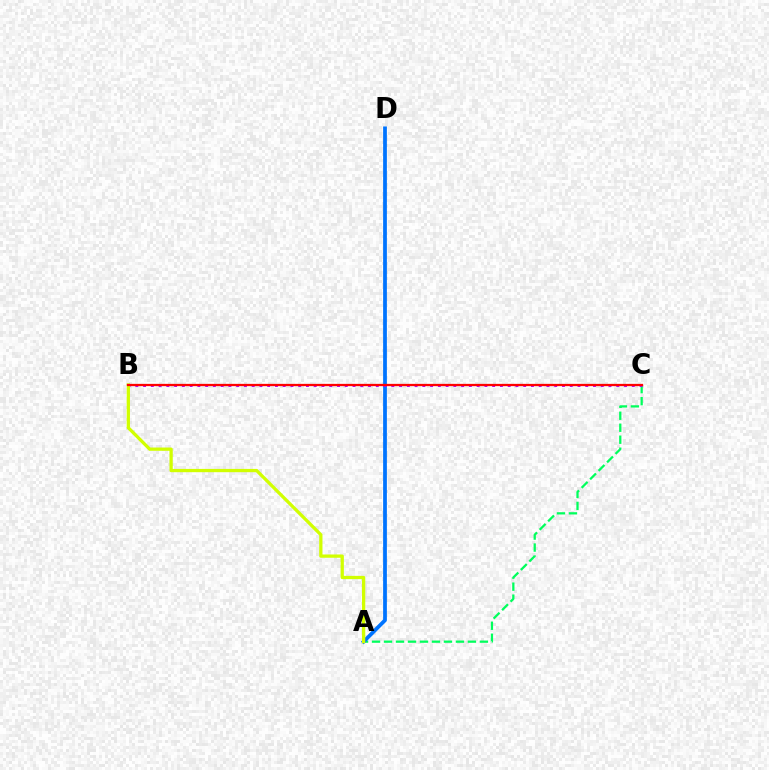{('A', 'C'): [{'color': '#00ff5c', 'line_style': 'dashed', 'thickness': 1.63}], ('A', 'D'): [{'color': '#0074ff', 'line_style': 'solid', 'thickness': 2.71}], ('B', 'C'): [{'color': '#b900ff', 'line_style': 'dotted', 'thickness': 2.11}, {'color': '#ff0000', 'line_style': 'solid', 'thickness': 1.64}], ('A', 'B'): [{'color': '#d1ff00', 'line_style': 'solid', 'thickness': 2.36}]}